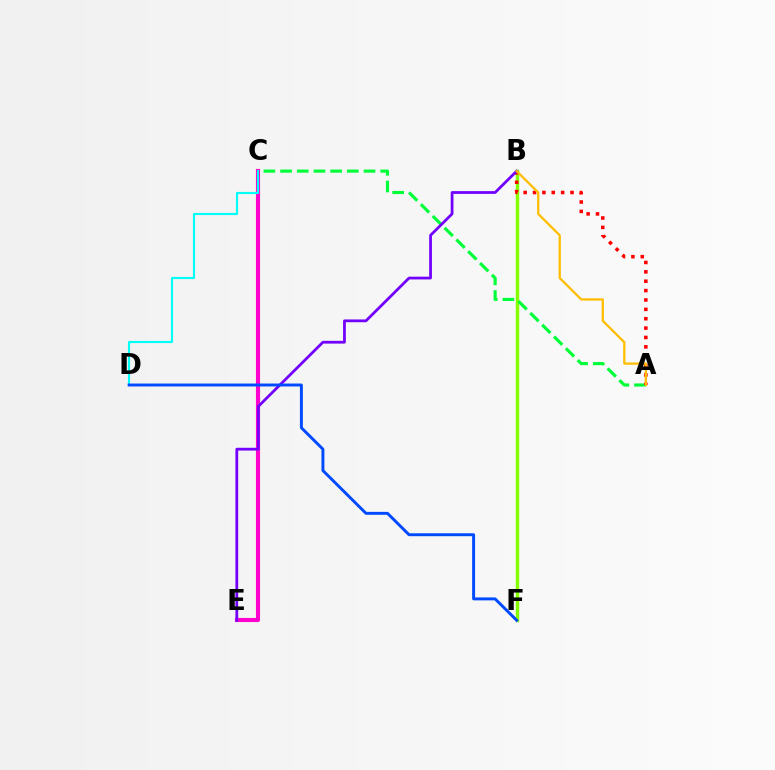{('B', 'F'): [{'color': '#84ff00', 'line_style': 'solid', 'thickness': 2.47}], ('A', 'C'): [{'color': '#00ff39', 'line_style': 'dashed', 'thickness': 2.27}], ('C', 'E'): [{'color': '#ff00cf', 'line_style': 'solid', 'thickness': 2.96}], ('A', 'B'): [{'color': '#ff0000', 'line_style': 'dotted', 'thickness': 2.55}, {'color': '#ffbd00', 'line_style': 'solid', 'thickness': 1.64}], ('B', 'E'): [{'color': '#7200ff', 'line_style': 'solid', 'thickness': 1.99}], ('C', 'D'): [{'color': '#00fff6', 'line_style': 'solid', 'thickness': 1.54}], ('D', 'F'): [{'color': '#004bff', 'line_style': 'solid', 'thickness': 2.11}]}